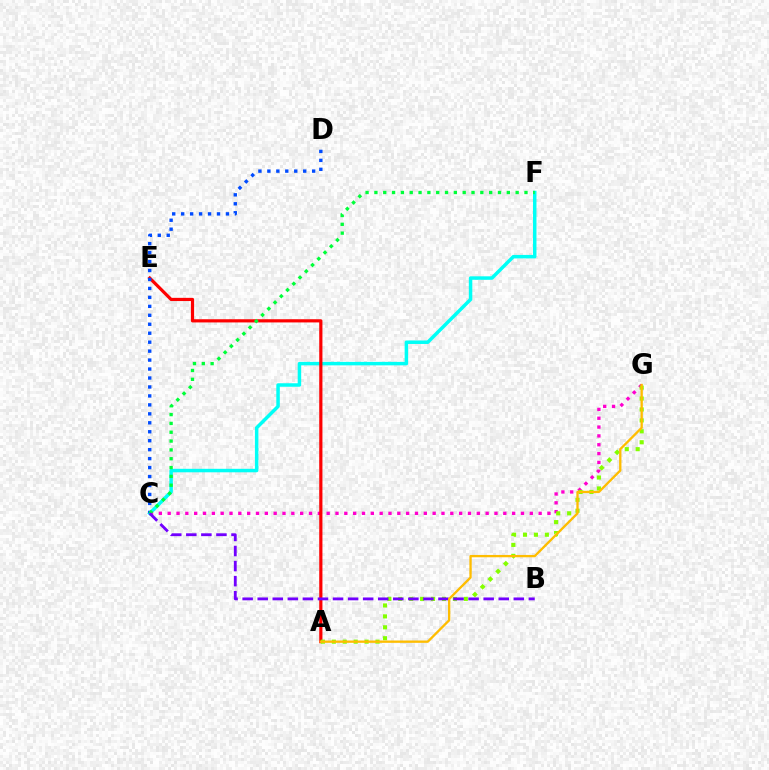{('C', 'F'): [{'color': '#00fff6', 'line_style': 'solid', 'thickness': 2.51}, {'color': '#00ff39', 'line_style': 'dotted', 'thickness': 2.4}], ('C', 'G'): [{'color': '#ff00cf', 'line_style': 'dotted', 'thickness': 2.4}], ('A', 'E'): [{'color': '#ff0000', 'line_style': 'solid', 'thickness': 2.3}], ('A', 'G'): [{'color': '#84ff00', 'line_style': 'dotted', 'thickness': 2.97}, {'color': '#ffbd00', 'line_style': 'solid', 'thickness': 1.67}], ('C', 'D'): [{'color': '#004bff', 'line_style': 'dotted', 'thickness': 2.43}], ('B', 'C'): [{'color': '#7200ff', 'line_style': 'dashed', 'thickness': 2.05}]}